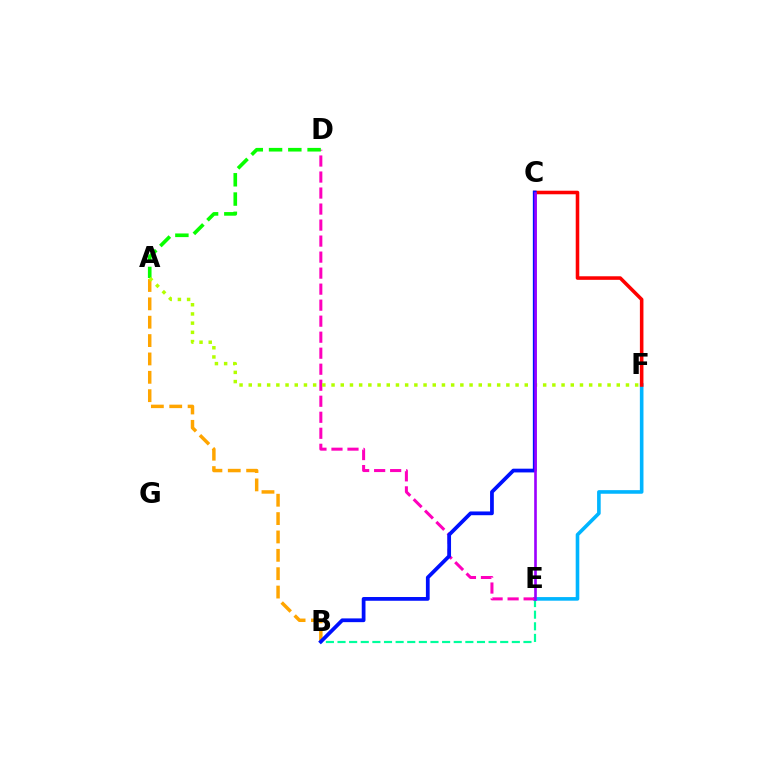{('B', 'E'): [{'color': '#00ff9d', 'line_style': 'dashed', 'thickness': 1.58}], ('E', 'F'): [{'color': '#00b5ff', 'line_style': 'solid', 'thickness': 2.6}], ('D', 'E'): [{'color': '#ff00bd', 'line_style': 'dashed', 'thickness': 2.18}], ('A', 'D'): [{'color': '#08ff00', 'line_style': 'dashed', 'thickness': 2.62}], ('A', 'B'): [{'color': '#ffa500', 'line_style': 'dashed', 'thickness': 2.49}], ('C', 'F'): [{'color': '#ff0000', 'line_style': 'solid', 'thickness': 2.56}], ('A', 'F'): [{'color': '#b3ff00', 'line_style': 'dotted', 'thickness': 2.5}], ('B', 'C'): [{'color': '#0010ff', 'line_style': 'solid', 'thickness': 2.7}], ('C', 'E'): [{'color': '#9b00ff', 'line_style': 'solid', 'thickness': 1.89}]}